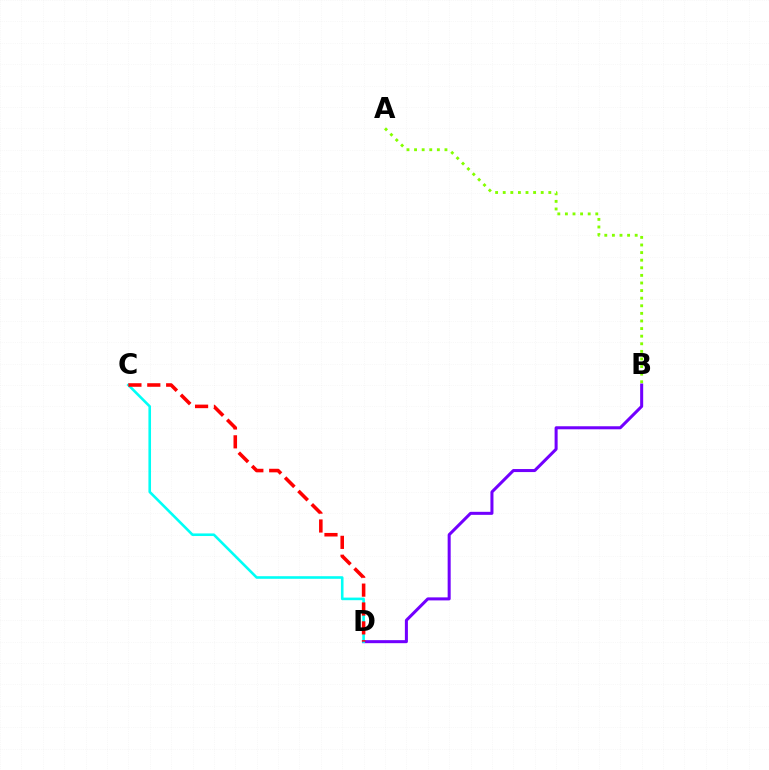{('B', 'D'): [{'color': '#7200ff', 'line_style': 'solid', 'thickness': 2.18}], ('C', 'D'): [{'color': '#00fff6', 'line_style': 'solid', 'thickness': 1.87}, {'color': '#ff0000', 'line_style': 'dashed', 'thickness': 2.56}], ('A', 'B'): [{'color': '#84ff00', 'line_style': 'dotted', 'thickness': 2.06}]}